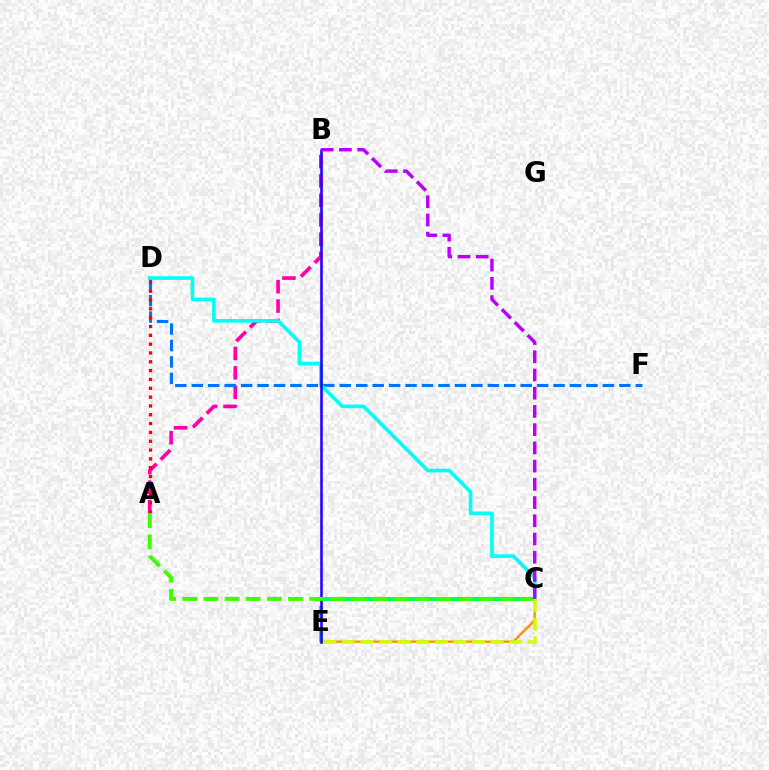{('A', 'B'): [{'color': '#ff00ac', 'line_style': 'dashed', 'thickness': 2.64}], ('C', 'E'): [{'color': '#ff9400', 'line_style': 'solid', 'thickness': 1.72}, {'color': '#00ff5c', 'line_style': 'dashed', 'thickness': 2.88}, {'color': '#d1ff00', 'line_style': 'dashed', 'thickness': 2.53}], ('D', 'F'): [{'color': '#0074ff', 'line_style': 'dashed', 'thickness': 2.23}], ('A', 'D'): [{'color': '#ff0000', 'line_style': 'dotted', 'thickness': 2.4}], ('C', 'D'): [{'color': '#00fff6', 'line_style': 'solid', 'thickness': 2.61}], ('B', 'E'): [{'color': '#2500ff', 'line_style': 'solid', 'thickness': 1.85}], ('A', 'C'): [{'color': '#3dff00', 'line_style': 'dashed', 'thickness': 2.87}], ('B', 'C'): [{'color': '#b900ff', 'line_style': 'dashed', 'thickness': 2.48}]}